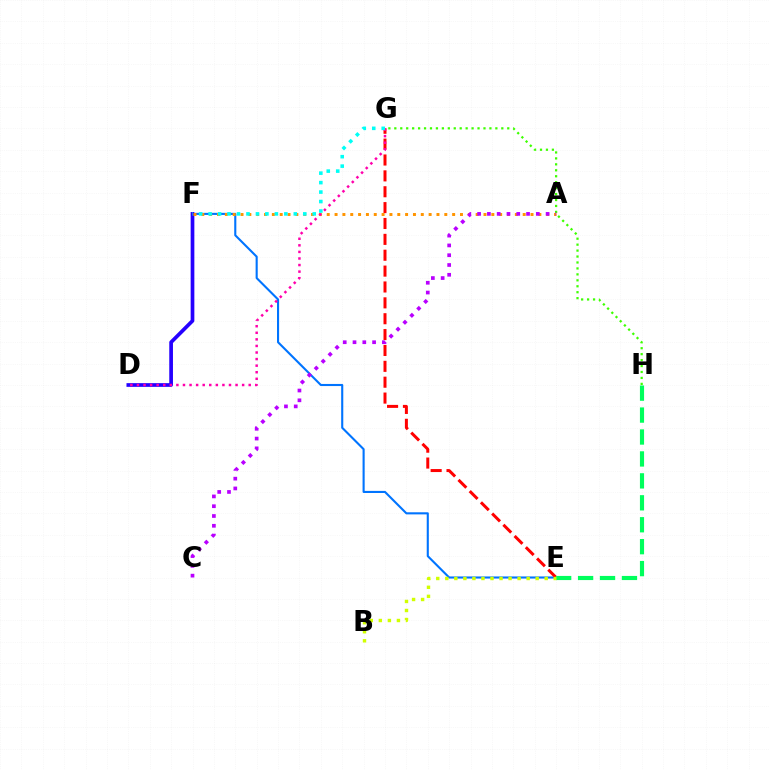{('E', 'F'): [{'color': '#0074ff', 'line_style': 'solid', 'thickness': 1.51}], ('D', 'F'): [{'color': '#2500ff', 'line_style': 'solid', 'thickness': 2.66}], ('E', 'G'): [{'color': '#ff0000', 'line_style': 'dashed', 'thickness': 2.16}], ('G', 'H'): [{'color': '#3dff00', 'line_style': 'dotted', 'thickness': 1.62}], ('E', 'H'): [{'color': '#00ff5c', 'line_style': 'dashed', 'thickness': 2.98}], ('A', 'F'): [{'color': '#ff9400', 'line_style': 'dotted', 'thickness': 2.13}], ('D', 'G'): [{'color': '#ff00ac', 'line_style': 'dotted', 'thickness': 1.79}], ('F', 'G'): [{'color': '#00fff6', 'line_style': 'dotted', 'thickness': 2.57}], ('A', 'C'): [{'color': '#b900ff', 'line_style': 'dotted', 'thickness': 2.66}], ('B', 'E'): [{'color': '#d1ff00', 'line_style': 'dotted', 'thickness': 2.46}]}